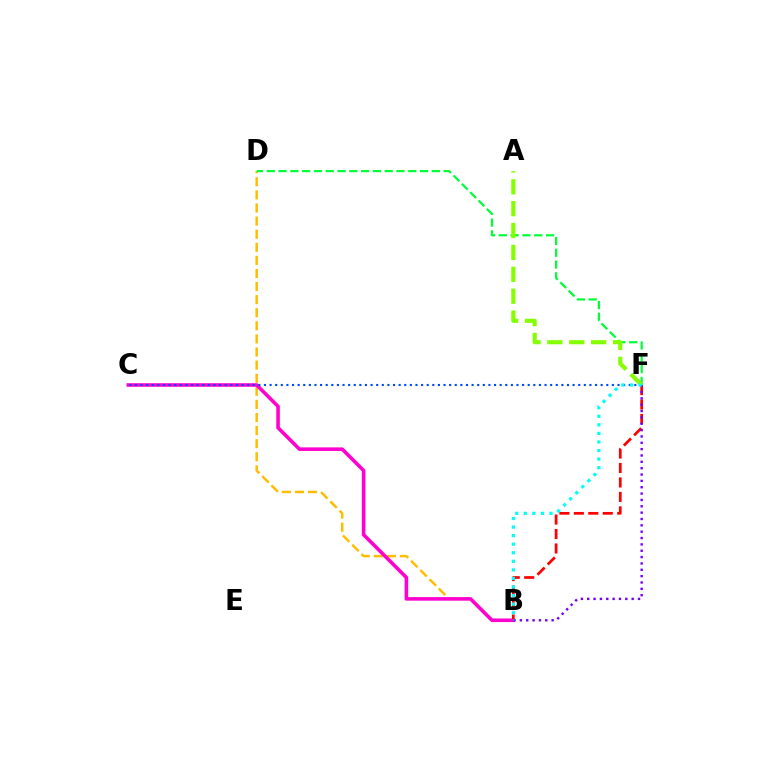{('B', 'D'): [{'color': '#ffbd00', 'line_style': 'dashed', 'thickness': 1.78}], ('D', 'F'): [{'color': '#00ff39', 'line_style': 'dashed', 'thickness': 1.6}], ('B', 'C'): [{'color': '#ff00cf', 'line_style': 'solid', 'thickness': 2.58}], ('C', 'F'): [{'color': '#004bff', 'line_style': 'dotted', 'thickness': 1.52}], ('A', 'F'): [{'color': '#84ff00', 'line_style': 'dashed', 'thickness': 2.97}], ('B', 'F'): [{'color': '#ff0000', 'line_style': 'dashed', 'thickness': 1.97}, {'color': '#7200ff', 'line_style': 'dotted', 'thickness': 1.73}, {'color': '#00fff6', 'line_style': 'dotted', 'thickness': 2.33}]}